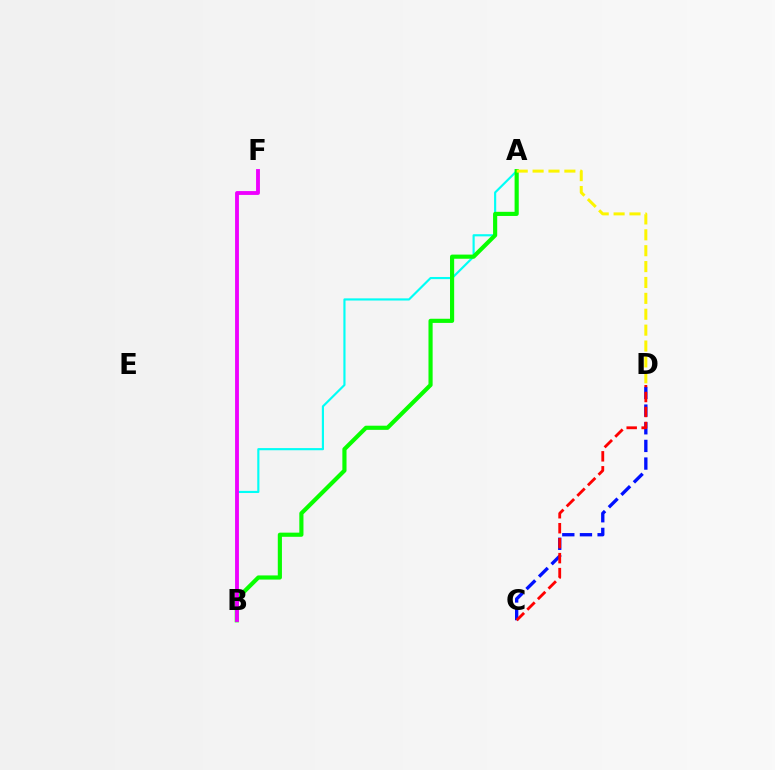{('A', 'B'): [{'color': '#00fff6', 'line_style': 'solid', 'thickness': 1.55}, {'color': '#08ff00', 'line_style': 'solid', 'thickness': 2.99}], ('C', 'D'): [{'color': '#0010ff', 'line_style': 'dashed', 'thickness': 2.4}, {'color': '#ff0000', 'line_style': 'dashed', 'thickness': 2.03}], ('B', 'F'): [{'color': '#ee00ff', 'line_style': 'solid', 'thickness': 2.78}], ('A', 'D'): [{'color': '#fcf500', 'line_style': 'dashed', 'thickness': 2.16}]}